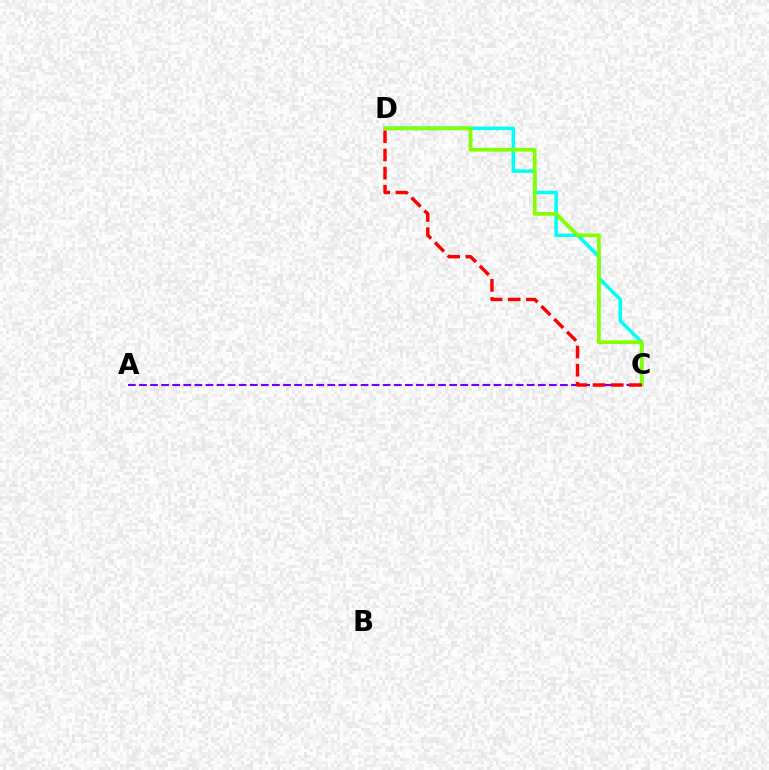{('C', 'D'): [{'color': '#00fff6', 'line_style': 'solid', 'thickness': 2.52}, {'color': '#84ff00', 'line_style': 'solid', 'thickness': 2.67}, {'color': '#ff0000', 'line_style': 'dashed', 'thickness': 2.47}], ('A', 'C'): [{'color': '#7200ff', 'line_style': 'dashed', 'thickness': 1.5}]}